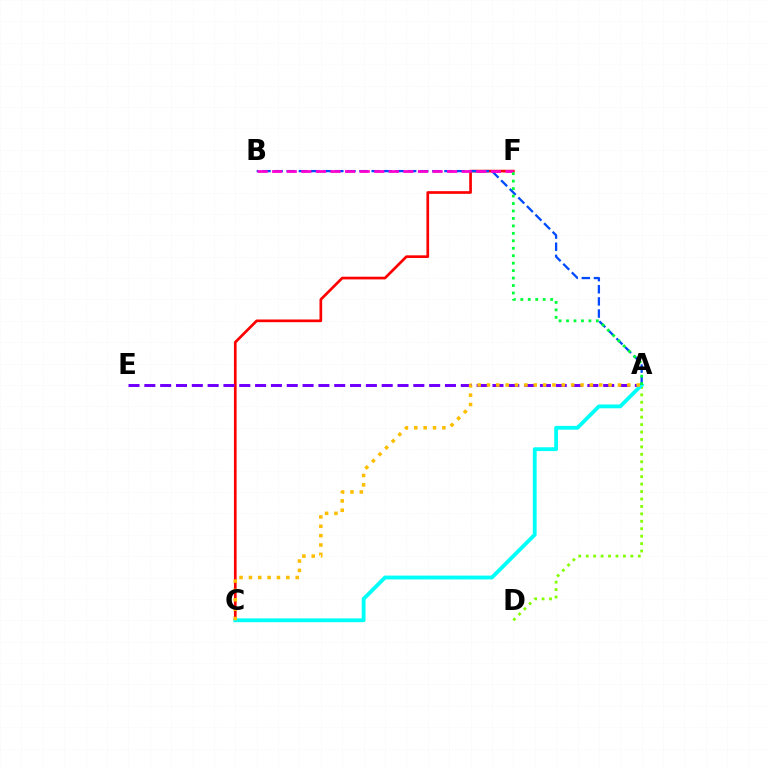{('C', 'F'): [{'color': '#ff0000', 'line_style': 'solid', 'thickness': 1.94}], ('A', 'E'): [{'color': '#7200ff', 'line_style': 'dashed', 'thickness': 2.15}], ('A', 'D'): [{'color': '#84ff00', 'line_style': 'dotted', 'thickness': 2.02}], ('A', 'C'): [{'color': '#00fff6', 'line_style': 'solid', 'thickness': 2.75}, {'color': '#ffbd00', 'line_style': 'dotted', 'thickness': 2.54}], ('A', 'B'): [{'color': '#004bff', 'line_style': 'dashed', 'thickness': 1.65}], ('B', 'F'): [{'color': '#ff00cf', 'line_style': 'dashed', 'thickness': 1.98}], ('A', 'F'): [{'color': '#00ff39', 'line_style': 'dotted', 'thickness': 2.03}]}